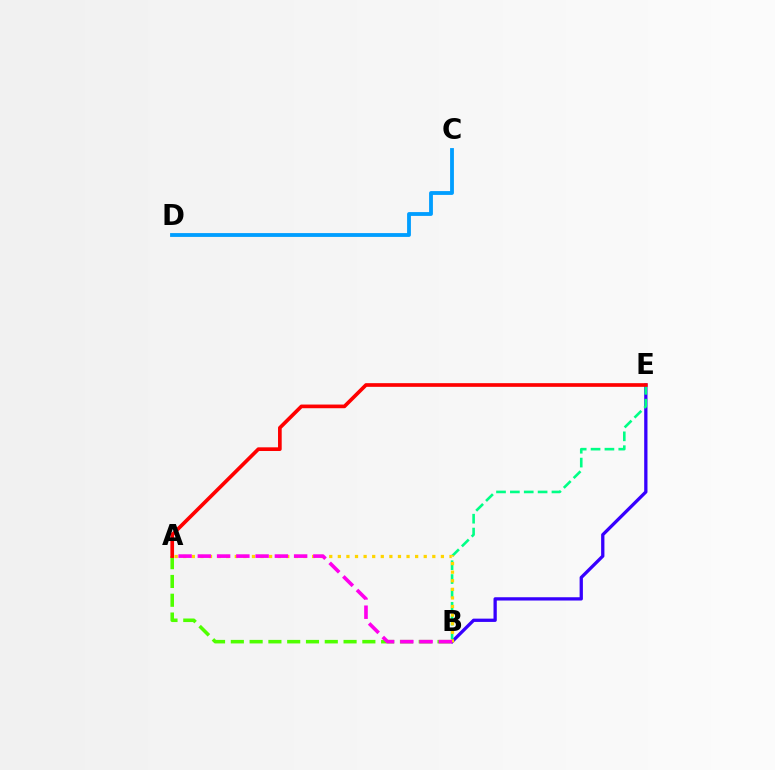{('B', 'E'): [{'color': '#3700ff', 'line_style': 'solid', 'thickness': 2.37}, {'color': '#00ff86', 'line_style': 'dashed', 'thickness': 1.88}], ('A', 'B'): [{'color': '#ffd500', 'line_style': 'dotted', 'thickness': 2.33}, {'color': '#4fff00', 'line_style': 'dashed', 'thickness': 2.55}, {'color': '#ff00ed', 'line_style': 'dashed', 'thickness': 2.62}], ('C', 'D'): [{'color': '#009eff', 'line_style': 'solid', 'thickness': 2.75}], ('A', 'E'): [{'color': '#ff0000', 'line_style': 'solid', 'thickness': 2.65}]}